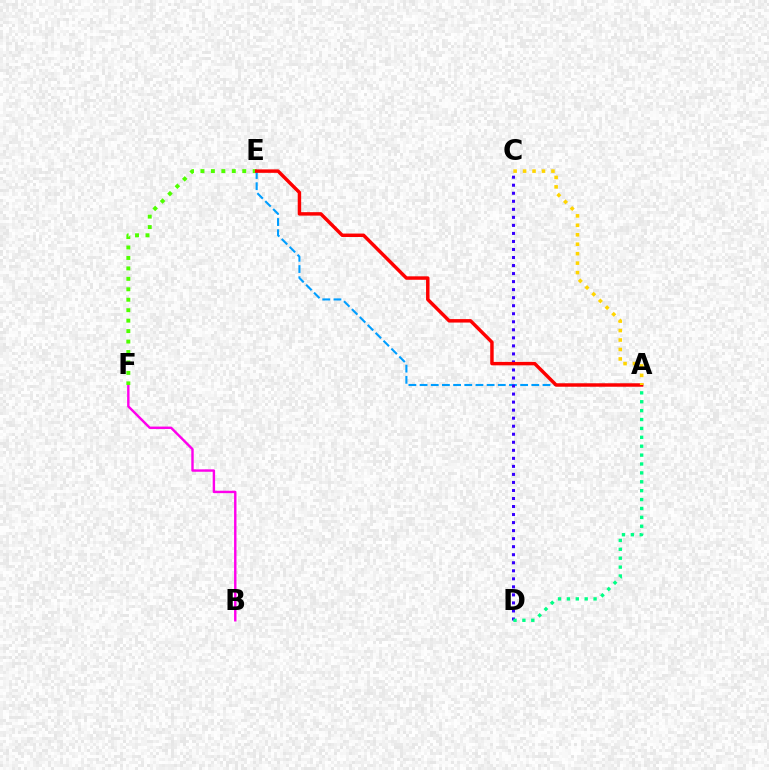{('B', 'F'): [{'color': '#ff00ed', 'line_style': 'solid', 'thickness': 1.74}], ('E', 'F'): [{'color': '#4fff00', 'line_style': 'dotted', 'thickness': 2.84}], ('A', 'E'): [{'color': '#009eff', 'line_style': 'dashed', 'thickness': 1.52}, {'color': '#ff0000', 'line_style': 'solid', 'thickness': 2.49}], ('C', 'D'): [{'color': '#3700ff', 'line_style': 'dotted', 'thickness': 2.18}], ('A', 'D'): [{'color': '#00ff86', 'line_style': 'dotted', 'thickness': 2.42}], ('A', 'C'): [{'color': '#ffd500', 'line_style': 'dotted', 'thickness': 2.57}]}